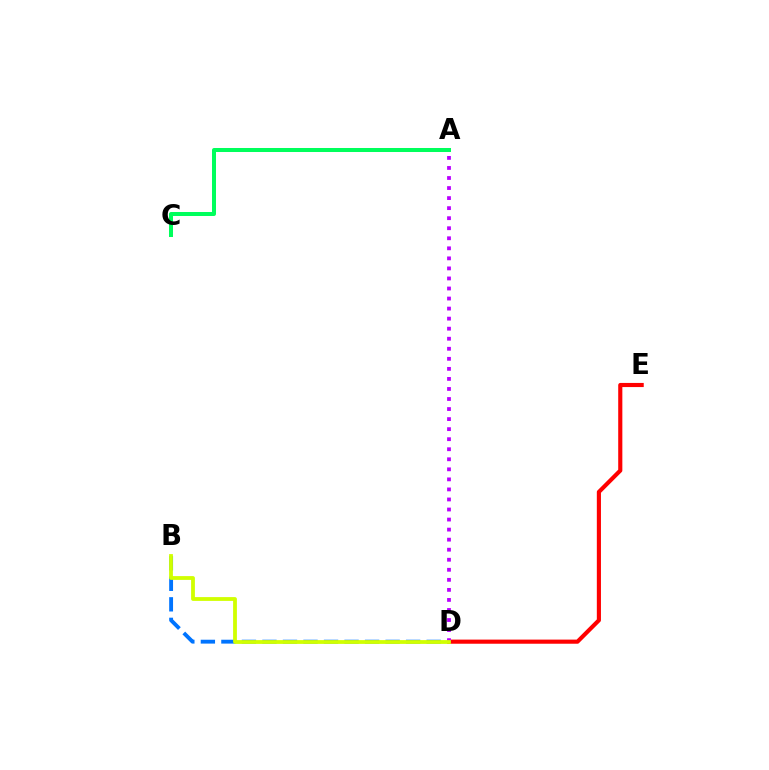{('B', 'D'): [{'color': '#0074ff', 'line_style': 'dashed', 'thickness': 2.79}, {'color': '#d1ff00', 'line_style': 'solid', 'thickness': 2.73}], ('D', 'E'): [{'color': '#ff0000', 'line_style': 'solid', 'thickness': 2.97}], ('A', 'C'): [{'color': '#00ff5c', 'line_style': 'solid', 'thickness': 2.88}], ('A', 'D'): [{'color': '#b900ff', 'line_style': 'dotted', 'thickness': 2.73}]}